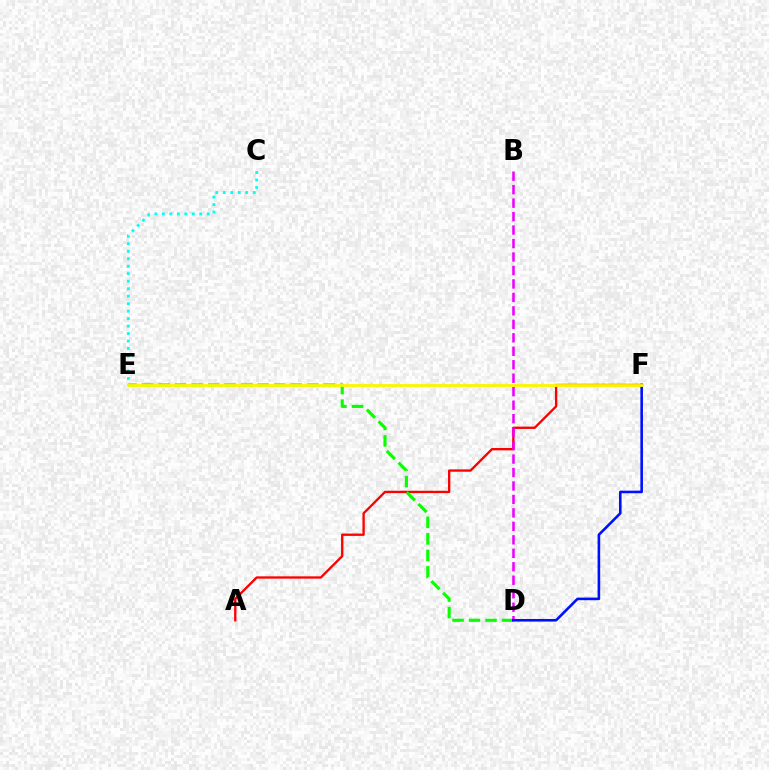{('A', 'F'): [{'color': '#ff0000', 'line_style': 'solid', 'thickness': 1.68}], ('D', 'E'): [{'color': '#08ff00', 'line_style': 'dashed', 'thickness': 2.24}], ('B', 'D'): [{'color': '#ee00ff', 'line_style': 'dashed', 'thickness': 1.83}], ('C', 'E'): [{'color': '#00fff6', 'line_style': 'dotted', 'thickness': 2.03}], ('D', 'F'): [{'color': '#0010ff', 'line_style': 'solid', 'thickness': 1.87}], ('E', 'F'): [{'color': '#fcf500', 'line_style': 'solid', 'thickness': 2.04}]}